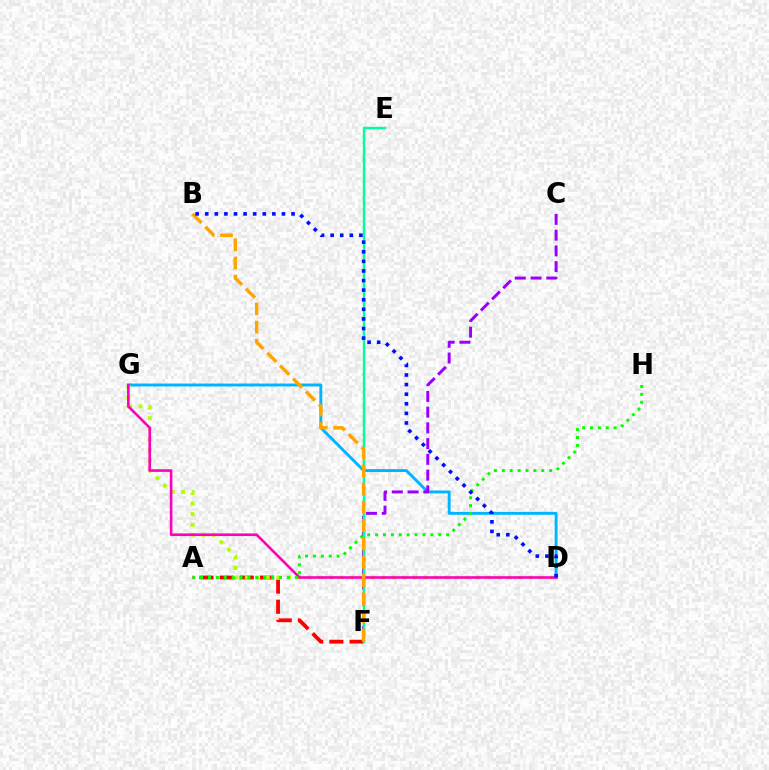{('D', 'G'): [{'color': '#00b5ff', 'line_style': 'solid', 'thickness': 2.1}, {'color': '#b3ff00', 'line_style': 'dotted', 'thickness': 2.86}, {'color': '#ff00bd', 'line_style': 'solid', 'thickness': 1.89}], ('A', 'F'): [{'color': '#ff0000', 'line_style': 'dashed', 'thickness': 2.74}], ('C', 'F'): [{'color': '#9b00ff', 'line_style': 'dashed', 'thickness': 2.14}], ('E', 'F'): [{'color': '#00ff9d', 'line_style': 'solid', 'thickness': 1.75}], ('A', 'H'): [{'color': '#08ff00', 'line_style': 'dotted', 'thickness': 2.15}], ('B', 'F'): [{'color': '#ffa500', 'line_style': 'dashed', 'thickness': 2.48}], ('B', 'D'): [{'color': '#0010ff', 'line_style': 'dotted', 'thickness': 2.61}]}